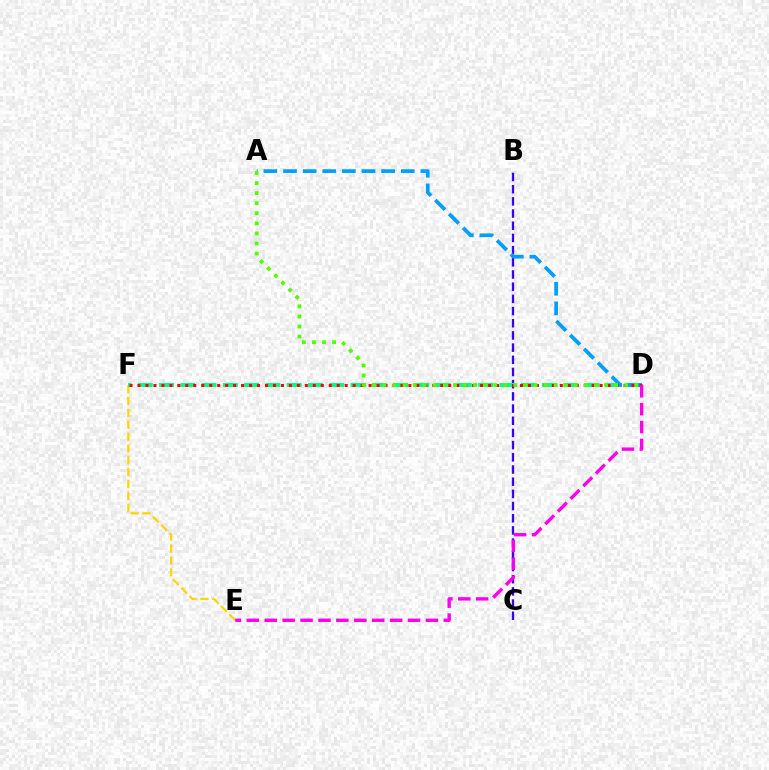{('B', 'C'): [{'color': '#3700ff', 'line_style': 'dashed', 'thickness': 1.66}], ('E', 'F'): [{'color': '#ffd500', 'line_style': 'dashed', 'thickness': 1.61}], ('D', 'F'): [{'color': '#00ff86', 'line_style': 'dashed', 'thickness': 2.89}, {'color': '#ff0000', 'line_style': 'dotted', 'thickness': 2.16}], ('A', 'D'): [{'color': '#009eff', 'line_style': 'dashed', 'thickness': 2.67}, {'color': '#4fff00', 'line_style': 'dotted', 'thickness': 2.74}], ('D', 'E'): [{'color': '#ff00ed', 'line_style': 'dashed', 'thickness': 2.43}]}